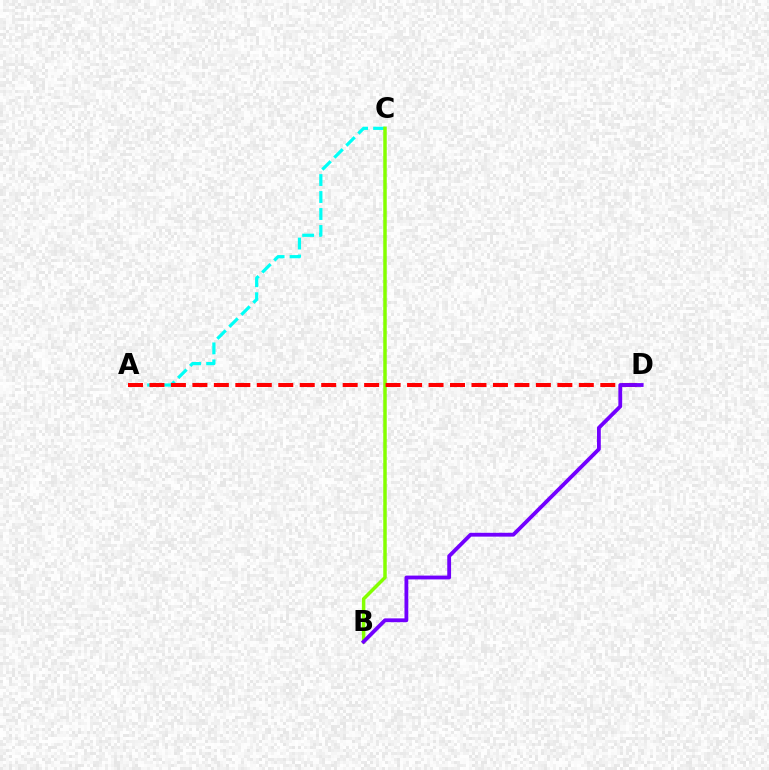{('A', 'C'): [{'color': '#00fff6', 'line_style': 'dashed', 'thickness': 2.31}], ('B', 'C'): [{'color': '#84ff00', 'line_style': 'solid', 'thickness': 2.51}], ('A', 'D'): [{'color': '#ff0000', 'line_style': 'dashed', 'thickness': 2.92}], ('B', 'D'): [{'color': '#7200ff', 'line_style': 'solid', 'thickness': 2.75}]}